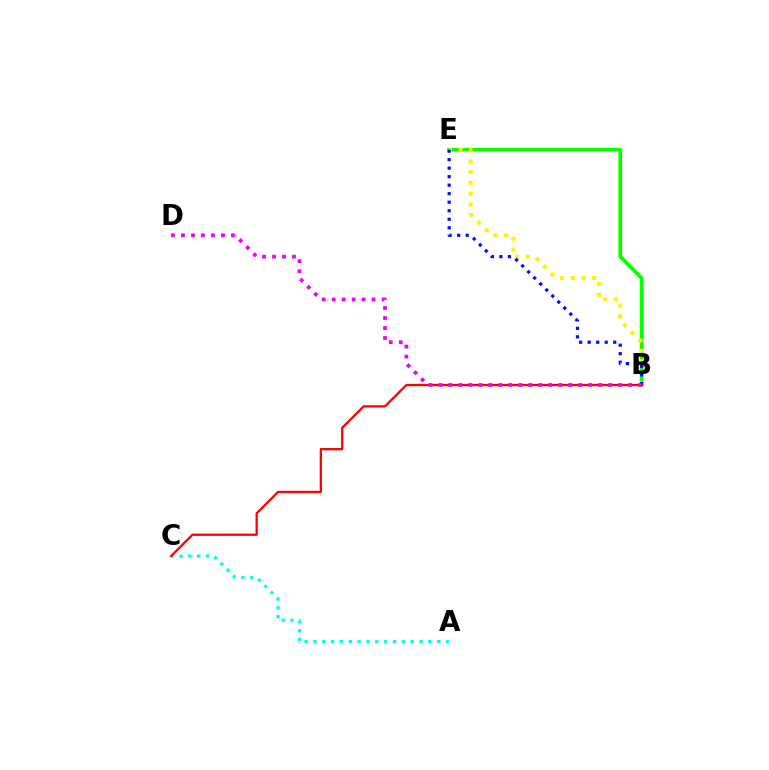{('B', 'E'): [{'color': '#08ff00', 'line_style': 'solid', 'thickness': 2.72}, {'color': '#fcf500', 'line_style': 'dotted', 'thickness': 2.92}, {'color': '#0010ff', 'line_style': 'dotted', 'thickness': 2.31}], ('A', 'C'): [{'color': '#00fff6', 'line_style': 'dotted', 'thickness': 2.4}], ('B', 'C'): [{'color': '#ff0000', 'line_style': 'solid', 'thickness': 1.65}], ('B', 'D'): [{'color': '#ee00ff', 'line_style': 'dotted', 'thickness': 2.71}]}